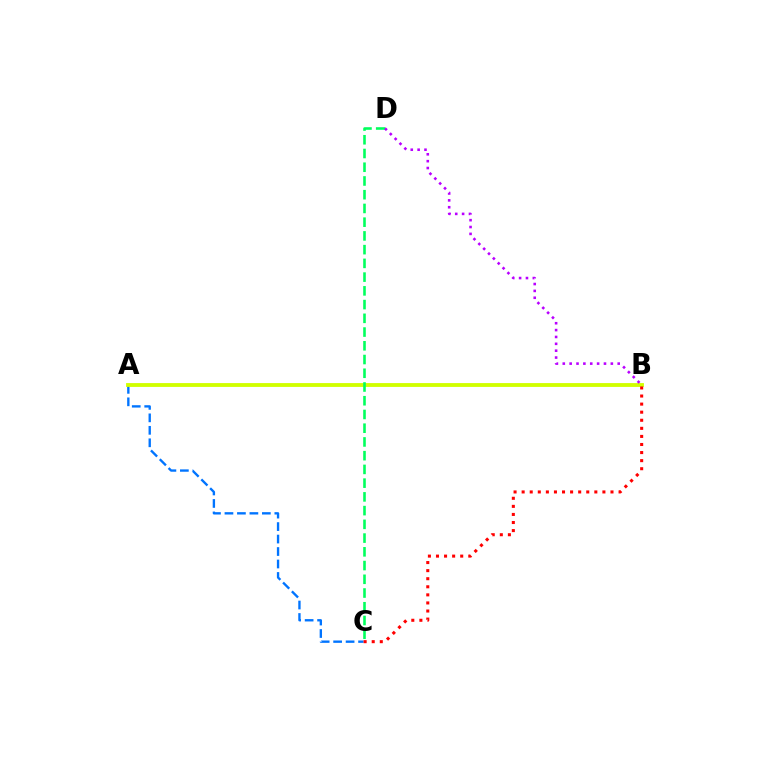{('A', 'C'): [{'color': '#0074ff', 'line_style': 'dashed', 'thickness': 1.69}], ('A', 'B'): [{'color': '#d1ff00', 'line_style': 'solid', 'thickness': 2.76}], ('C', 'D'): [{'color': '#00ff5c', 'line_style': 'dashed', 'thickness': 1.87}], ('B', 'C'): [{'color': '#ff0000', 'line_style': 'dotted', 'thickness': 2.19}], ('B', 'D'): [{'color': '#b900ff', 'line_style': 'dotted', 'thickness': 1.87}]}